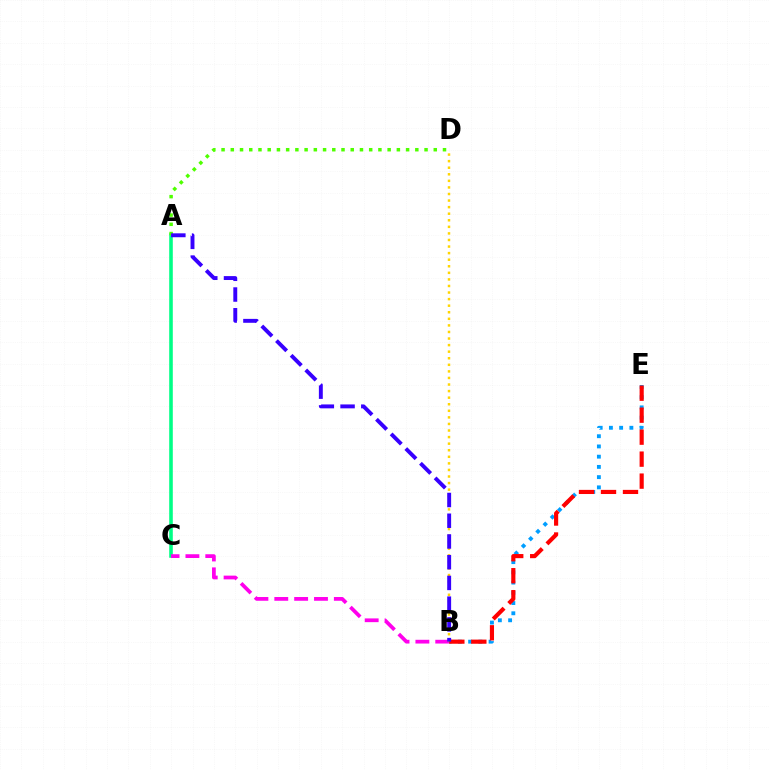{('A', 'C'): [{'color': '#00ff86', 'line_style': 'solid', 'thickness': 2.58}], ('B', 'C'): [{'color': '#ff00ed', 'line_style': 'dashed', 'thickness': 2.7}], ('B', 'E'): [{'color': '#009eff', 'line_style': 'dotted', 'thickness': 2.78}, {'color': '#ff0000', 'line_style': 'dashed', 'thickness': 2.99}], ('A', 'D'): [{'color': '#4fff00', 'line_style': 'dotted', 'thickness': 2.51}], ('B', 'D'): [{'color': '#ffd500', 'line_style': 'dotted', 'thickness': 1.79}], ('A', 'B'): [{'color': '#3700ff', 'line_style': 'dashed', 'thickness': 2.82}]}